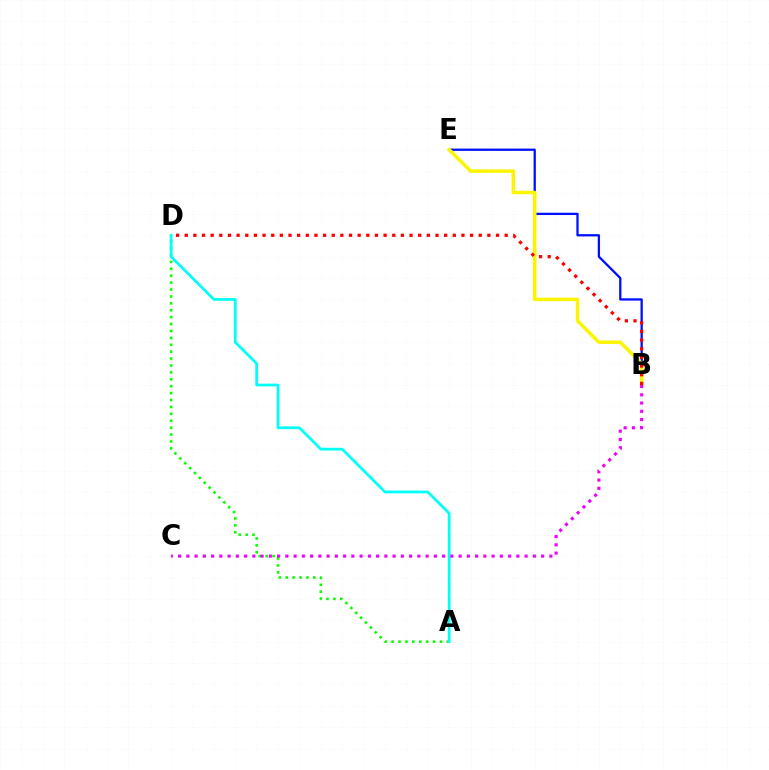{('A', 'D'): [{'color': '#08ff00', 'line_style': 'dotted', 'thickness': 1.88}, {'color': '#00fff6', 'line_style': 'solid', 'thickness': 1.97}], ('B', 'E'): [{'color': '#0010ff', 'line_style': 'solid', 'thickness': 1.65}, {'color': '#fcf500', 'line_style': 'solid', 'thickness': 2.52}], ('B', 'D'): [{'color': '#ff0000', 'line_style': 'dotted', 'thickness': 2.35}], ('B', 'C'): [{'color': '#ee00ff', 'line_style': 'dotted', 'thickness': 2.24}]}